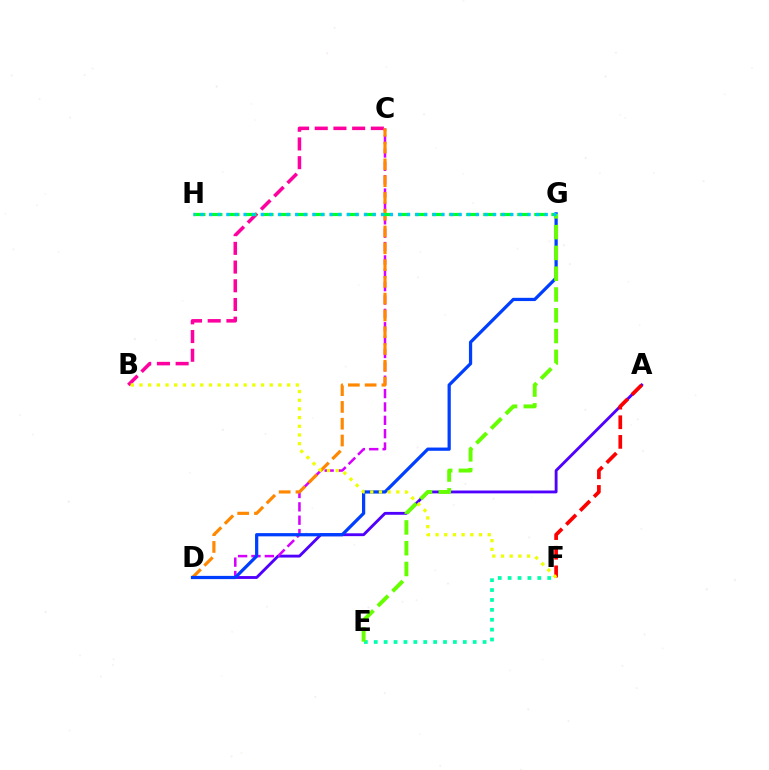{('A', 'D'): [{'color': '#4f00ff', 'line_style': 'solid', 'thickness': 2.05}], ('C', 'D'): [{'color': '#d600ff', 'line_style': 'dashed', 'thickness': 1.82}, {'color': '#ff8800', 'line_style': 'dashed', 'thickness': 2.28}], ('B', 'C'): [{'color': '#ff00a0', 'line_style': 'dashed', 'thickness': 2.54}], ('A', 'F'): [{'color': '#ff0000', 'line_style': 'dashed', 'thickness': 2.67}], ('G', 'H'): [{'color': '#00ff27', 'line_style': 'dashed', 'thickness': 2.31}, {'color': '#00c7ff', 'line_style': 'dotted', 'thickness': 2.34}], ('D', 'G'): [{'color': '#003fff', 'line_style': 'solid', 'thickness': 2.33}], ('B', 'F'): [{'color': '#eeff00', 'line_style': 'dotted', 'thickness': 2.36}], ('E', 'F'): [{'color': '#00ffaf', 'line_style': 'dotted', 'thickness': 2.69}], ('E', 'G'): [{'color': '#66ff00', 'line_style': 'dashed', 'thickness': 2.82}]}